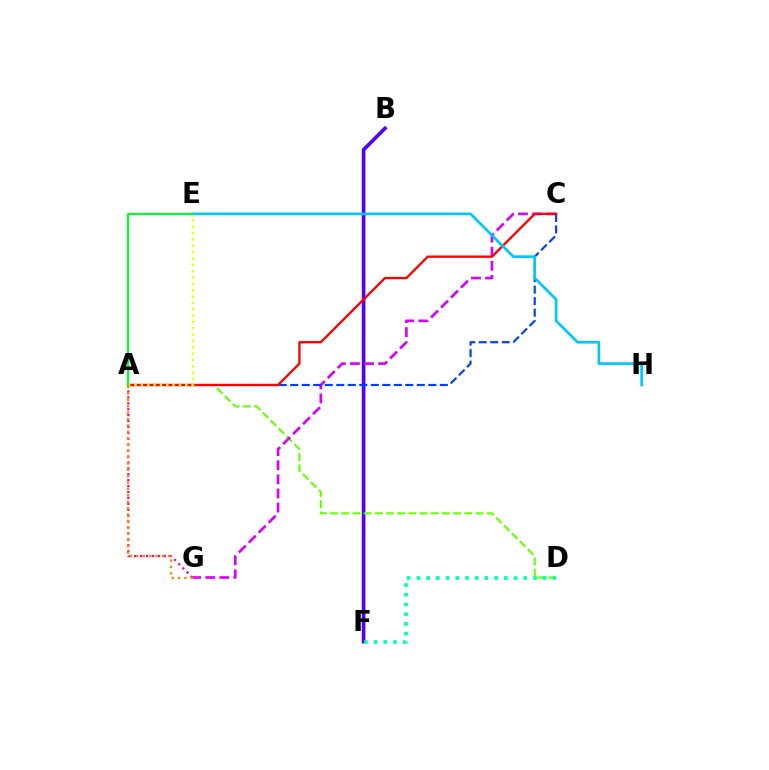{('B', 'F'): [{'color': '#4f00ff', 'line_style': 'solid', 'thickness': 2.63}], ('A', 'D'): [{'color': '#66ff00', 'line_style': 'dashed', 'thickness': 1.52}], ('C', 'G'): [{'color': '#d600ff', 'line_style': 'dashed', 'thickness': 1.91}], ('D', 'F'): [{'color': '#00ffaf', 'line_style': 'dotted', 'thickness': 2.64}], ('A', 'G'): [{'color': '#ff00a0', 'line_style': 'dotted', 'thickness': 1.61}, {'color': '#ff8800', 'line_style': 'dotted', 'thickness': 1.73}], ('A', 'C'): [{'color': '#003fff', 'line_style': 'dashed', 'thickness': 1.56}, {'color': '#ff0000', 'line_style': 'solid', 'thickness': 1.67}], ('A', 'E'): [{'color': '#eeff00', 'line_style': 'dotted', 'thickness': 1.72}, {'color': '#00ff27', 'line_style': 'solid', 'thickness': 1.55}], ('E', 'H'): [{'color': '#00c7ff', 'line_style': 'solid', 'thickness': 1.93}]}